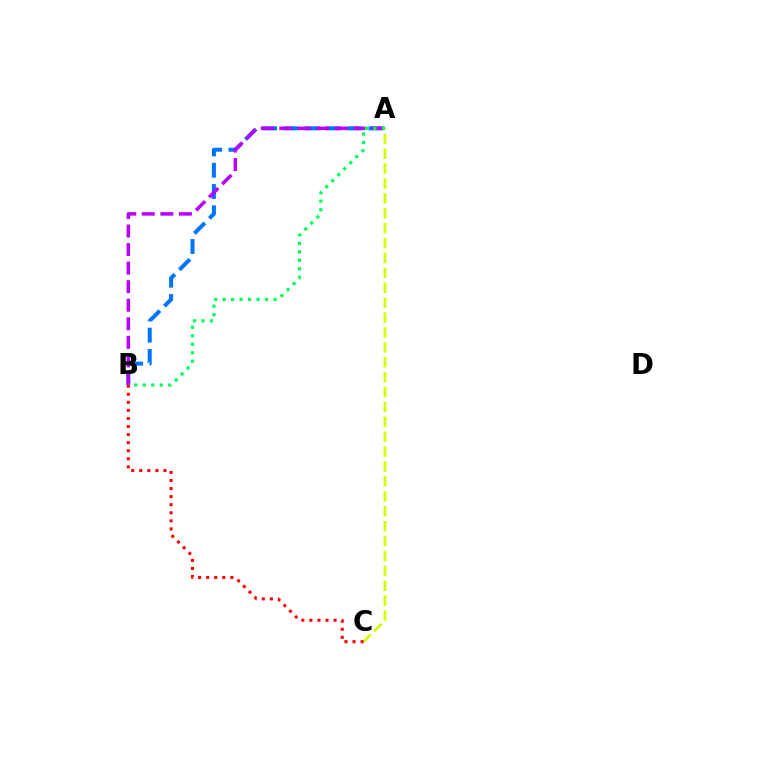{('A', 'C'): [{'color': '#d1ff00', 'line_style': 'dashed', 'thickness': 2.02}], ('A', 'B'): [{'color': '#0074ff', 'line_style': 'dashed', 'thickness': 2.89}, {'color': '#b900ff', 'line_style': 'dashed', 'thickness': 2.52}, {'color': '#00ff5c', 'line_style': 'dotted', 'thickness': 2.31}], ('B', 'C'): [{'color': '#ff0000', 'line_style': 'dotted', 'thickness': 2.19}]}